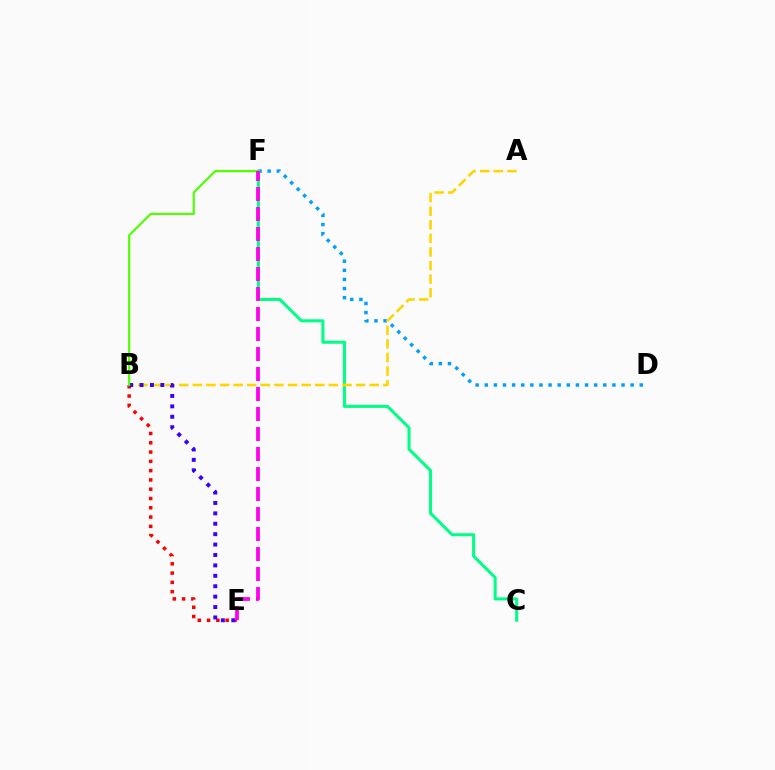{('D', 'F'): [{'color': '#009eff', 'line_style': 'dotted', 'thickness': 2.48}], ('C', 'F'): [{'color': '#00ff86', 'line_style': 'solid', 'thickness': 2.19}], ('A', 'B'): [{'color': '#ffd500', 'line_style': 'dashed', 'thickness': 1.85}], ('B', 'E'): [{'color': '#ff0000', 'line_style': 'dotted', 'thickness': 2.52}, {'color': '#3700ff', 'line_style': 'dotted', 'thickness': 2.83}], ('B', 'F'): [{'color': '#4fff00', 'line_style': 'solid', 'thickness': 1.55}], ('E', 'F'): [{'color': '#ff00ed', 'line_style': 'dashed', 'thickness': 2.72}]}